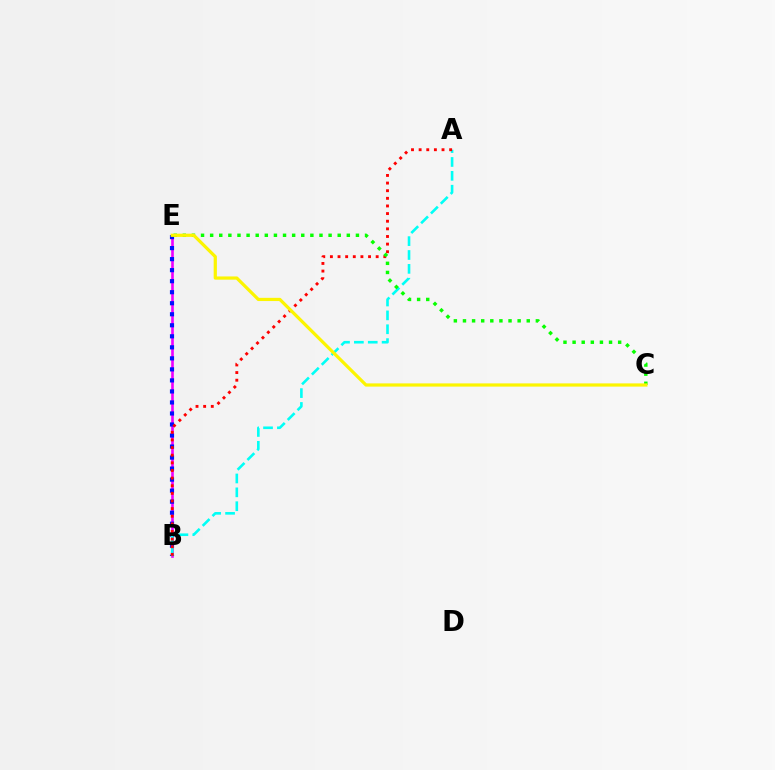{('B', 'E'): [{'color': '#ee00ff', 'line_style': 'solid', 'thickness': 1.89}, {'color': '#0010ff', 'line_style': 'dotted', 'thickness': 3.0}], ('A', 'B'): [{'color': '#00fff6', 'line_style': 'dashed', 'thickness': 1.88}, {'color': '#ff0000', 'line_style': 'dotted', 'thickness': 2.07}], ('C', 'E'): [{'color': '#08ff00', 'line_style': 'dotted', 'thickness': 2.48}, {'color': '#fcf500', 'line_style': 'solid', 'thickness': 2.32}]}